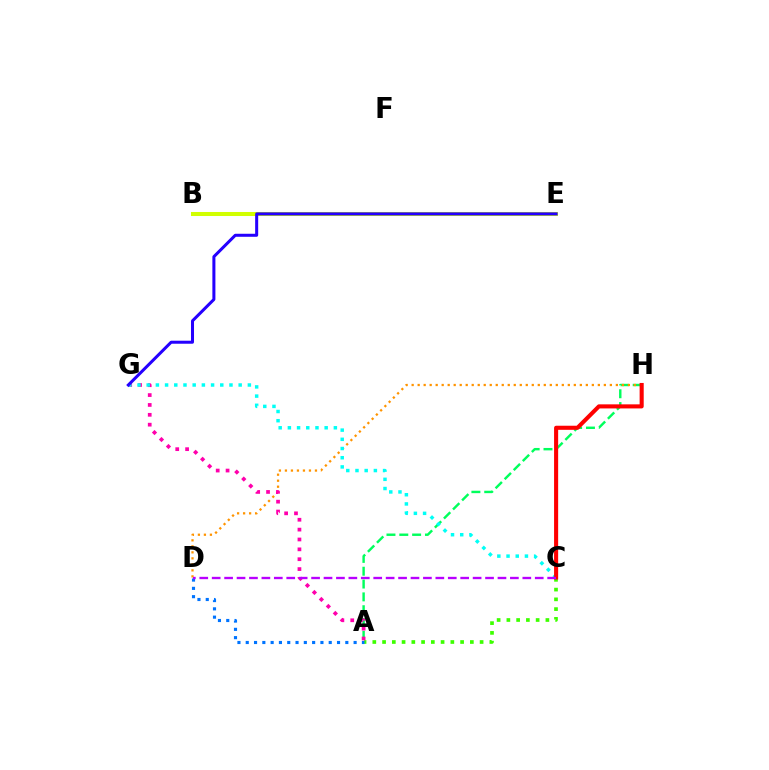{('B', 'E'): [{'color': '#d1ff00', 'line_style': 'solid', 'thickness': 2.91}], ('A', 'H'): [{'color': '#00ff5c', 'line_style': 'dashed', 'thickness': 1.74}], ('A', 'C'): [{'color': '#3dff00', 'line_style': 'dotted', 'thickness': 2.65}], ('D', 'H'): [{'color': '#ff9400', 'line_style': 'dotted', 'thickness': 1.63}], ('A', 'G'): [{'color': '#ff00ac', 'line_style': 'dotted', 'thickness': 2.68}], ('C', 'G'): [{'color': '#00fff6', 'line_style': 'dotted', 'thickness': 2.5}], ('C', 'H'): [{'color': '#ff0000', 'line_style': 'solid', 'thickness': 2.94}], ('A', 'D'): [{'color': '#0074ff', 'line_style': 'dotted', 'thickness': 2.25}], ('E', 'G'): [{'color': '#2500ff', 'line_style': 'solid', 'thickness': 2.18}], ('C', 'D'): [{'color': '#b900ff', 'line_style': 'dashed', 'thickness': 1.69}]}